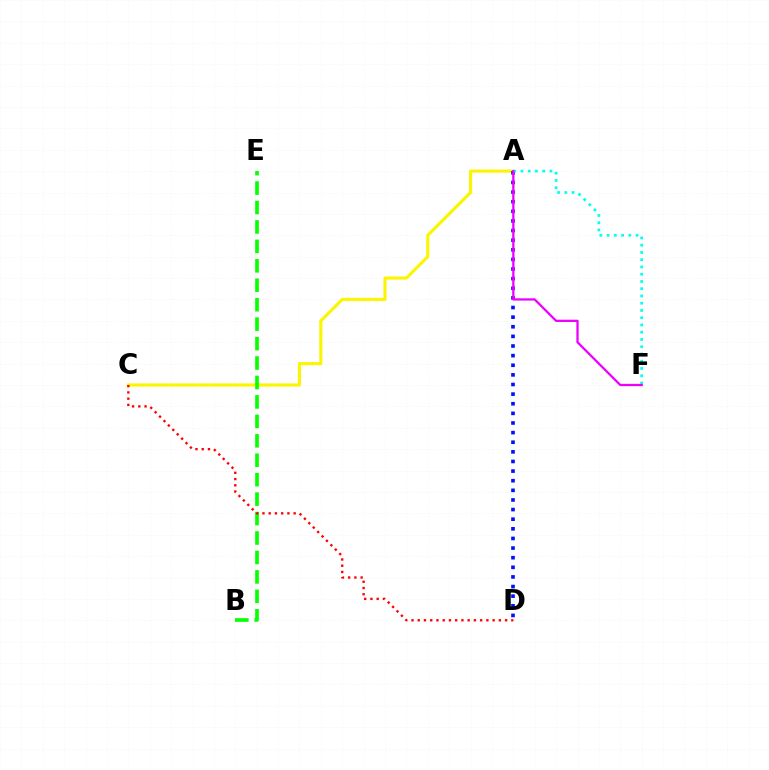{('A', 'C'): [{'color': '#fcf500', 'line_style': 'solid', 'thickness': 2.24}], ('B', 'E'): [{'color': '#08ff00', 'line_style': 'dashed', 'thickness': 2.64}], ('C', 'D'): [{'color': '#ff0000', 'line_style': 'dotted', 'thickness': 1.7}], ('A', 'D'): [{'color': '#0010ff', 'line_style': 'dotted', 'thickness': 2.61}], ('A', 'F'): [{'color': '#00fff6', 'line_style': 'dotted', 'thickness': 1.97}, {'color': '#ee00ff', 'line_style': 'solid', 'thickness': 1.64}]}